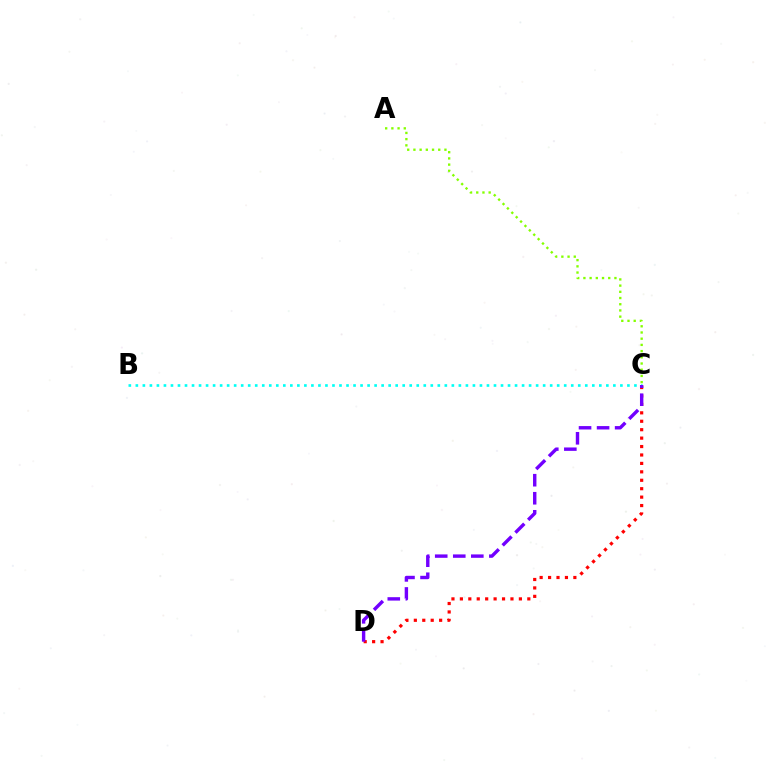{('C', 'D'): [{'color': '#ff0000', 'line_style': 'dotted', 'thickness': 2.29}, {'color': '#7200ff', 'line_style': 'dashed', 'thickness': 2.45}], ('B', 'C'): [{'color': '#00fff6', 'line_style': 'dotted', 'thickness': 1.91}], ('A', 'C'): [{'color': '#84ff00', 'line_style': 'dotted', 'thickness': 1.69}]}